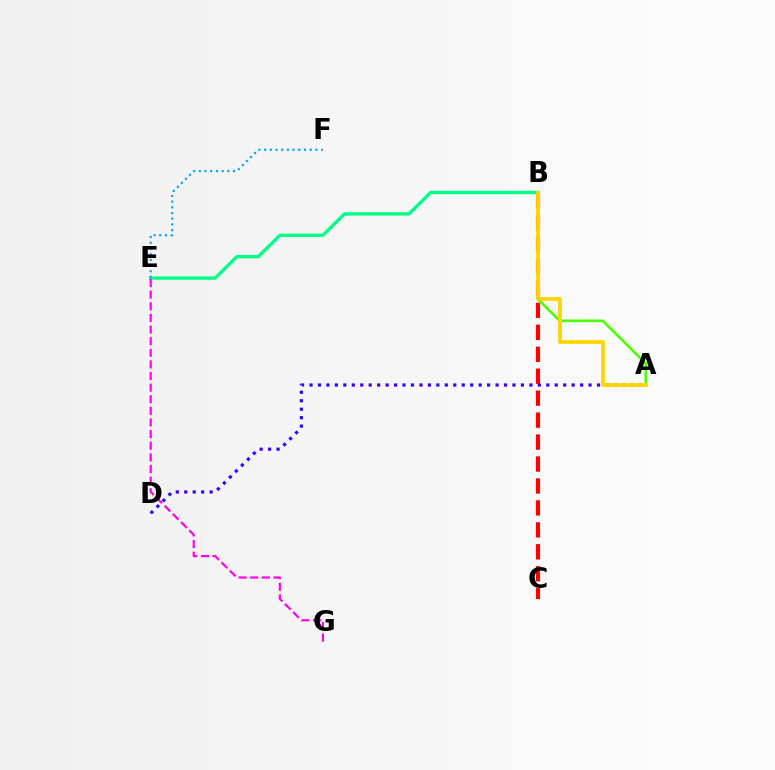{('B', 'C'): [{'color': '#ff0000', 'line_style': 'dashed', 'thickness': 2.98}], ('A', 'B'): [{'color': '#4fff00', 'line_style': 'solid', 'thickness': 1.92}, {'color': '#ffd500', 'line_style': 'solid', 'thickness': 2.71}], ('A', 'D'): [{'color': '#3700ff', 'line_style': 'dotted', 'thickness': 2.3}], ('B', 'E'): [{'color': '#00ff86', 'line_style': 'solid', 'thickness': 2.41}], ('E', 'G'): [{'color': '#ff00ed', 'line_style': 'dashed', 'thickness': 1.58}], ('E', 'F'): [{'color': '#009eff', 'line_style': 'dotted', 'thickness': 1.55}]}